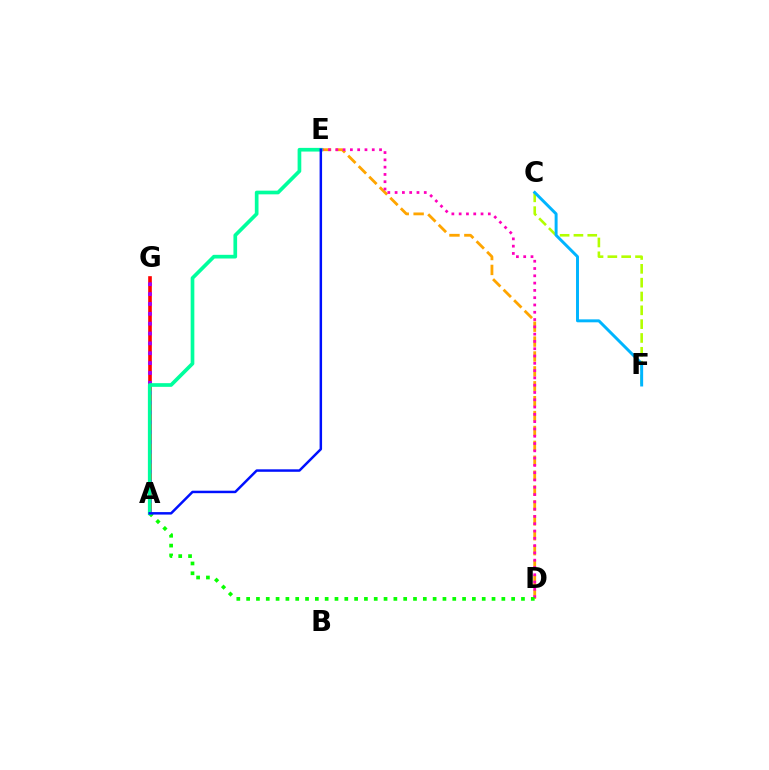{('C', 'F'): [{'color': '#b3ff00', 'line_style': 'dashed', 'thickness': 1.88}, {'color': '#00b5ff', 'line_style': 'solid', 'thickness': 2.13}], ('D', 'E'): [{'color': '#ffa500', 'line_style': 'dashed', 'thickness': 2.02}, {'color': '#ff00bd', 'line_style': 'dotted', 'thickness': 1.98}], ('A', 'G'): [{'color': '#ff0000', 'line_style': 'solid', 'thickness': 2.61}, {'color': '#9b00ff', 'line_style': 'dotted', 'thickness': 2.68}], ('A', 'D'): [{'color': '#08ff00', 'line_style': 'dotted', 'thickness': 2.67}], ('A', 'E'): [{'color': '#00ff9d', 'line_style': 'solid', 'thickness': 2.65}, {'color': '#0010ff', 'line_style': 'solid', 'thickness': 1.78}]}